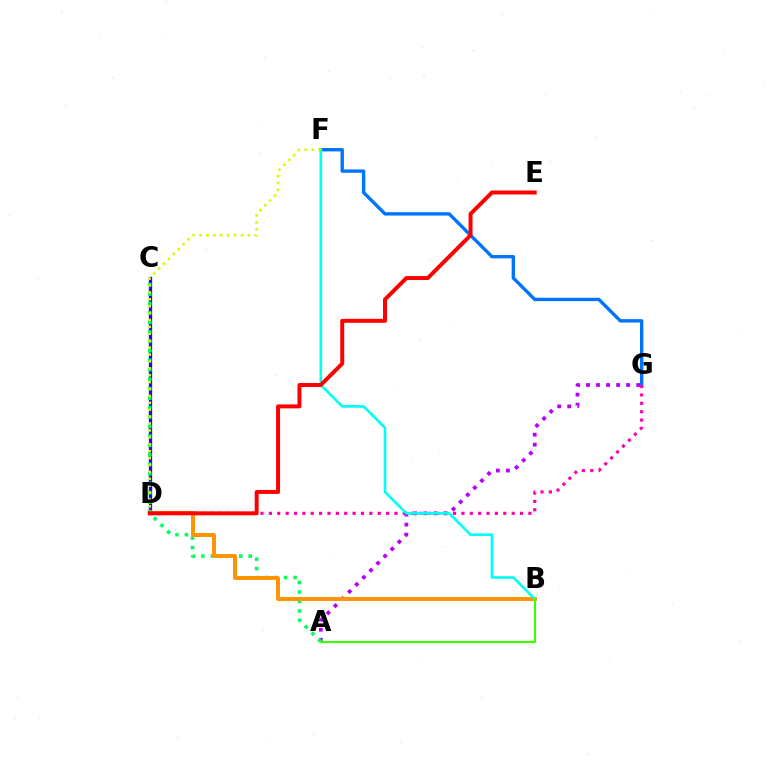{('C', 'D'): [{'color': '#2500ff', 'line_style': 'solid', 'thickness': 2.38}], ('F', 'G'): [{'color': '#0074ff', 'line_style': 'solid', 'thickness': 2.42}], ('D', 'G'): [{'color': '#ff00ac', 'line_style': 'dotted', 'thickness': 2.27}], ('A', 'G'): [{'color': '#b900ff', 'line_style': 'dotted', 'thickness': 2.73}], ('A', 'C'): [{'color': '#00ff5c', 'line_style': 'dotted', 'thickness': 2.57}], ('B', 'D'): [{'color': '#ff9400', 'line_style': 'solid', 'thickness': 2.84}], ('B', 'F'): [{'color': '#00fff6', 'line_style': 'solid', 'thickness': 1.9}], ('D', 'F'): [{'color': '#d1ff00', 'line_style': 'dotted', 'thickness': 1.88}], ('D', 'E'): [{'color': '#ff0000', 'line_style': 'solid', 'thickness': 2.85}], ('A', 'B'): [{'color': '#3dff00', 'line_style': 'solid', 'thickness': 1.53}]}